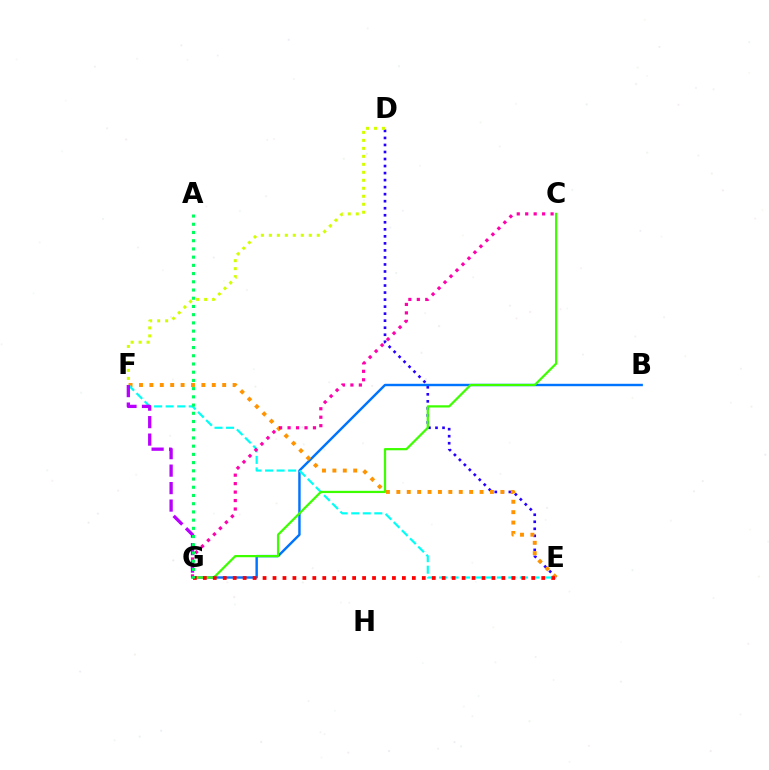{('D', 'E'): [{'color': '#2500ff', 'line_style': 'dotted', 'thickness': 1.91}], ('B', 'G'): [{'color': '#0074ff', 'line_style': 'solid', 'thickness': 1.75}], ('E', 'F'): [{'color': '#ff9400', 'line_style': 'dotted', 'thickness': 2.83}, {'color': '#00fff6', 'line_style': 'dashed', 'thickness': 1.57}], ('C', 'G'): [{'color': '#3dff00', 'line_style': 'solid', 'thickness': 1.61}, {'color': '#ff00ac', 'line_style': 'dotted', 'thickness': 2.3}], ('F', 'G'): [{'color': '#b900ff', 'line_style': 'dashed', 'thickness': 2.37}], ('D', 'F'): [{'color': '#d1ff00', 'line_style': 'dotted', 'thickness': 2.17}], ('E', 'G'): [{'color': '#ff0000', 'line_style': 'dotted', 'thickness': 2.7}], ('A', 'G'): [{'color': '#00ff5c', 'line_style': 'dotted', 'thickness': 2.23}]}